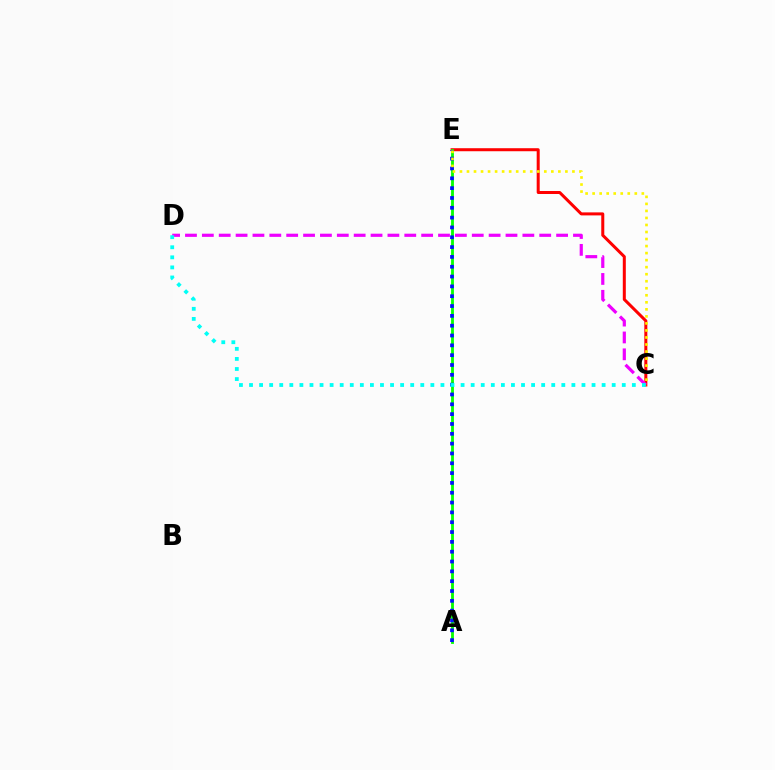{('C', 'E'): [{'color': '#ff0000', 'line_style': 'solid', 'thickness': 2.17}, {'color': '#fcf500', 'line_style': 'dotted', 'thickness': 1.91}], ('A', 'E'): [{'color': '#08ff00', 'line_style': 'solid', 'thickness': 2.03}, {'color': '#0010ff', 'line_style': 'dotted', 'thickness': 2.67}], ('C', 'D'): [{'color': '#ee00ff', 'line_style': 'dashed', 'thickness': 2.29}, {'color': '#00fff6', 'line_style': 'dotted', 'thickness': 2.74}]}